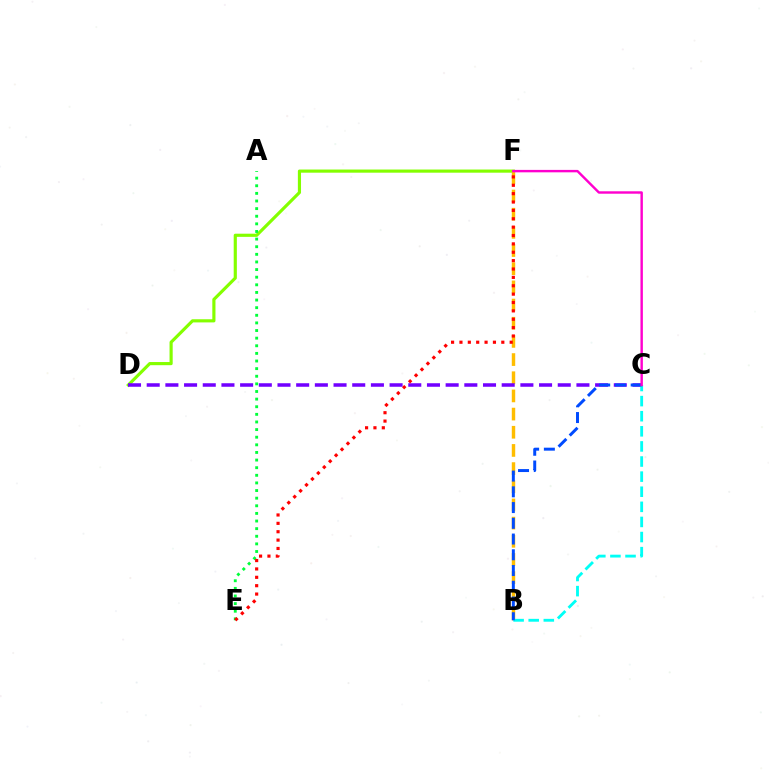{('D', 'F'): [{'color': '#84ff00', 'line_style': 'solid', 'thickness': 2.27}], ('B', 'F'): [{'color': '#ffbd00', 'line_style': 'dashed', 'thickness': 2.47}], ('C', 'D'): [{'color': '#7200ff', 'line_style': 'dashed', 'thickness': 2.54}], ('B', 'C'): [{'color': '#00fff6', 'line_style': 'dashed', 'thickness': 2.05}, {'color': '#004bff', 'line_style': 'dashed', 'thickness': 2.14}], ('A', 'E'): [{'color': '#00ff39', 'line_style': 'dotted', 'thickness': 2.07}], ('C', 'F'): [{'color': '#ff00cf', 'line_style': 'solid', 'thickness': 1.75}], ('E', 'F'): [{'color': '#ff0000', 'line_style': 'dotted', 'thickness': 2.27}]}